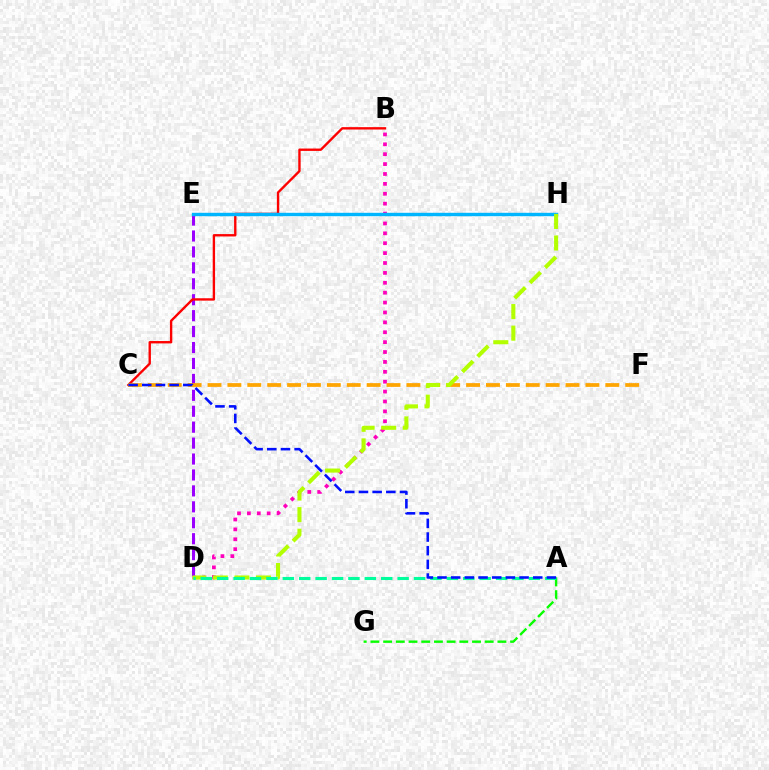{('B', 'D'): [{'color': '#ff00bd', 'line_style': 'dotted', 'thickness': 2.69}], ('D', 'E'): [{'color': '#9b00ff', 'line_style': 'dashed', 'thickness': 2.16}], ('A', 'G'): [{'color': '#08ff00', 'line_style': 'dashed', 'thickness': 1.72}], ('B', 'C'): [{'color': '#ff0000', 'line_style': 'solid', 'thickness': 1.71}], ('C', 'F'): [{'color': '#ffa500', 'line_style': 'dashed', 'thickness': 2.7}], ('E', 'H'): [{'color': '#00b5ff', 'line_style': 'solid', 'thickness': 2.45}], ('D', 'H'): [{'color': '#b3ff00', 'line_style': 'dashed', 'thickness': 2.93}], ('A', 'D'): [{'color': '#00ff9d', 'line_style': 'dashed', 'thickness': 2.23}], ('A', 'C'): [{'color': '#0010ff', 'line_style': 'dashed', 'thickness': 1.86}]}